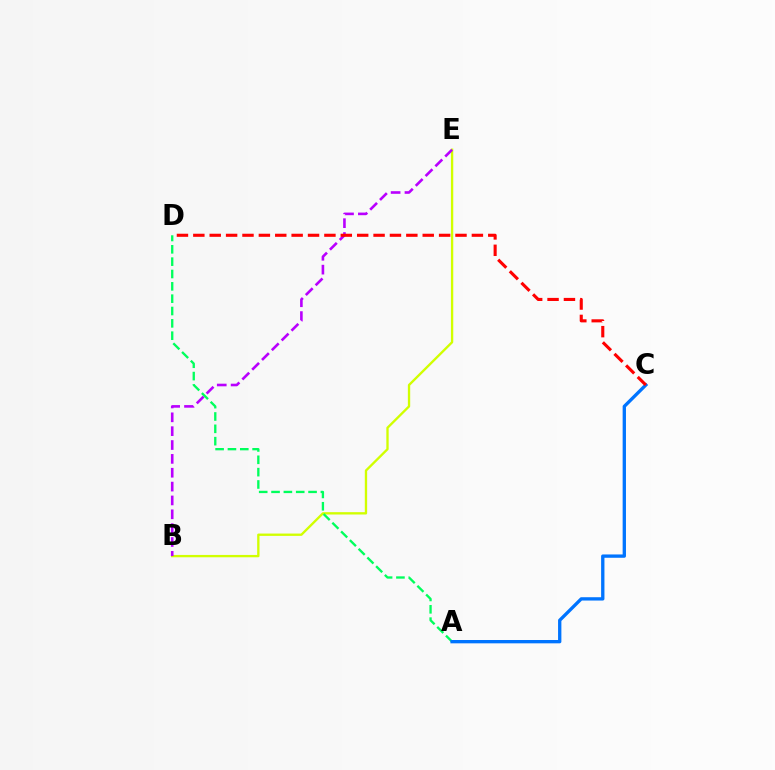{('B', 'E'): [{'color': '#d1ff00', 'line_style': 'solid', 'thickness': 1.68}, {'color': '#b900ff', 'line_style': 'dashed', 'thickness': 1.88}], ('A', 'D'): [{'color': '#00ff5c', 'line_style': 'dashed', 'thickness': 1.68}], ('A', 'C'): [{'color': '#0074ff', 'line_style': 'solid', 'thickness': 2.39}], ('C', 'D'): [{'color': '#ff0000', 'line_style': 'dashed', 'thickness': 2.23}]}